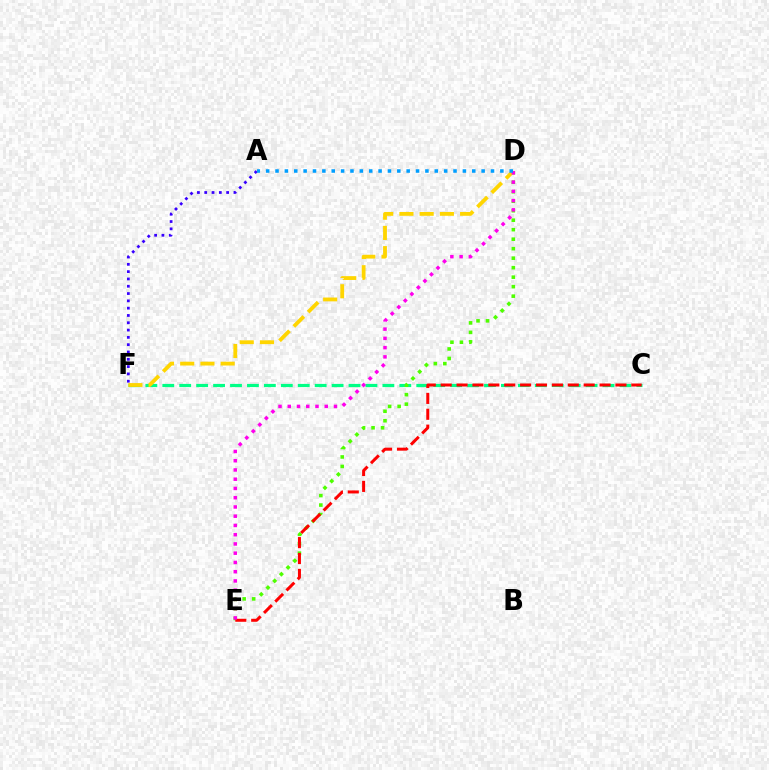{('C', 'F'): [{'color': '#00ff86', 'line_style': 'dashed', 'thickness': 2.3}], ('D', 'E'): [{'color': '#4fff00', 'line_style': 'dotted', 'thickness': 2.58}, {'color': '#ff00ed', 'line_style': 'dotted', 'thickness': 2.51}], ('A', 'F'): [{'color': '#3700ff', 'line_style': 'dotted', 'thickness': 1.98}], ('C', 'E'): [{'color': '#ff0000', 'line_style': 'dashed', 'thickness': 2.16}], ('D', 'F'): [{'color': '#ffd500', 'line_style': 'dashed', 'thickness': 2.75}], ('A', 'D'): [{'color': '#009eff', 'line_style': 'dotted', 'thickness': 2.55}]}